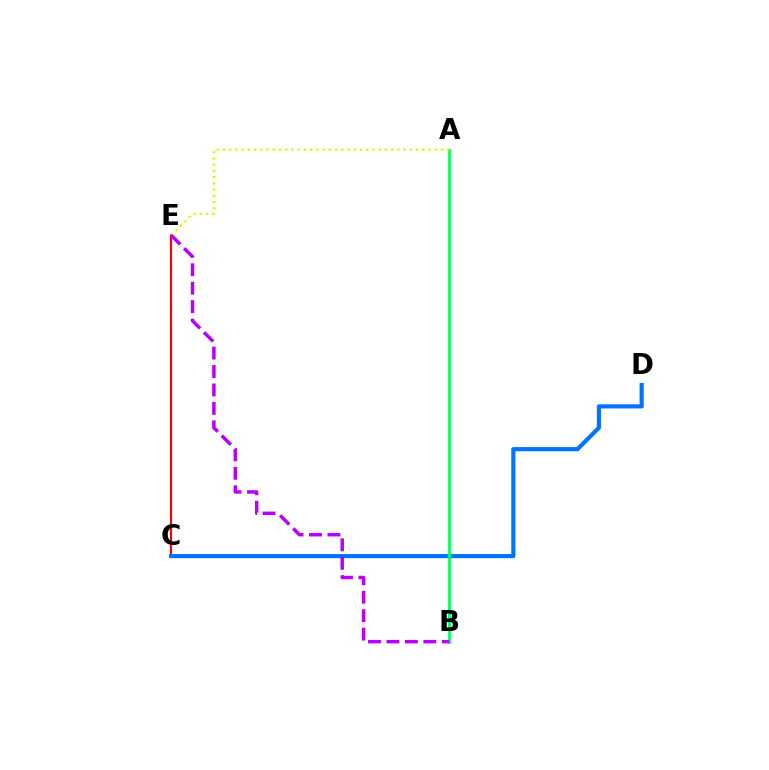{('C', 'E'): [{'color': '#ff0000', 'line_style': 'solid', 'thickness': 1.55}], ('C', 'D'): [{'color': '#0074ff', 'line_style': 'solid', 'thickness': 2.98}], ('A', 'B'): [{'color': '#00ff5c', 'line_style': 'solid', 'thickness': 2.0}], ('A', 'E'): [{'color': '#d1ff00', 'line_style': 'dotted', 'thickness': 1.69}], ('B', 'E'): [{'color': '#b900ff', 'line_style': 'dashed', 'thickness': 2.51}]}